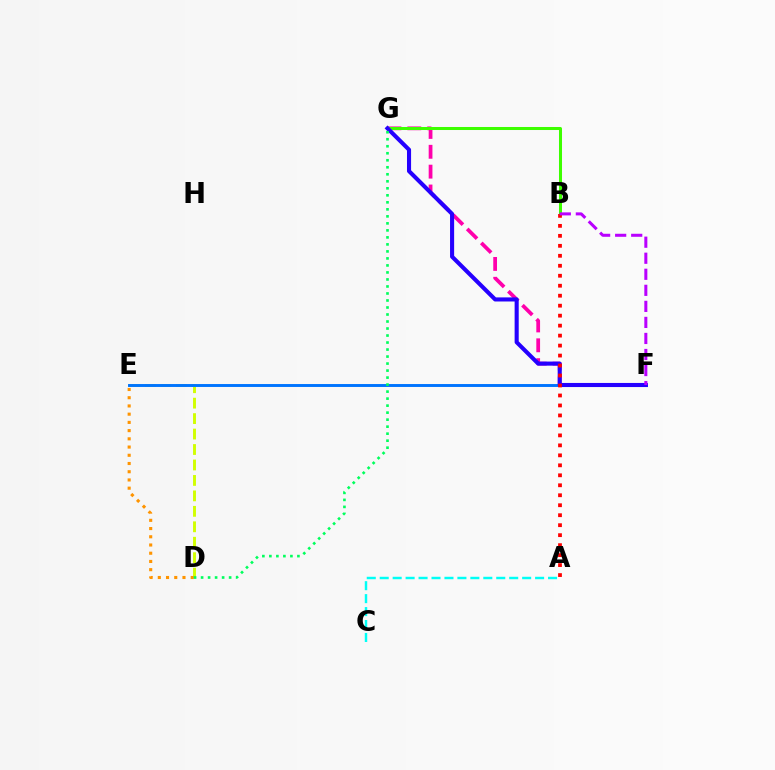{('D', 'E'): [{'color': '#d1ff00', 'line_style': 'dashed', 'thickness': 2.1}, {'color': '#ff9400', 'line_style': 'dotted', 'thickness': 2.23}], ('F', 'G'): [{'color': '#ff00ac', 'line_style': 'dashed', 'thickness': 2.7}, {'color': '#2500ff', 'line_style': 'solid', 'thickness': 2.94}], ('E', 'F'): [{'color': '#0074ff', 'line_style': 'solid', 'thickness': 2.11}], ('B', 'G'): [{'color': '#3dff00', 'line_style': 'solid', 'thickness': 2.18}], ('A', 'C'): [{'color': '#00fff6', 'line_style': 'dashed', 'thickness': 1.76}], ('A', 'B'): [{'color': '#ff0000', 'line_style': 'dotted', 'thickness': 2.71}], ('D', 'G'): [{'color': '#00ff5c', 'line_style': 'dotted', 'thickness': 1.9}], ('B', 'F'): [{'color': '#b900ff', 'line_style': 'dashed', 'thickness': 2.18}]}